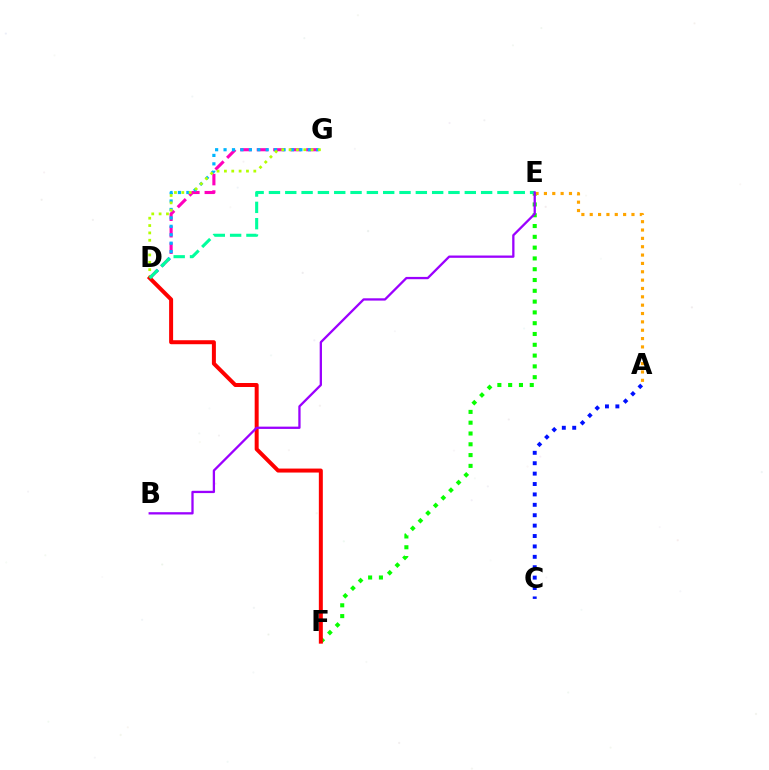{('E', 'F'): [{'color': '#08ff00', 'line_style': 'dotted', 'thickness': 2.93}], ('D', 'G'): [{'color': '#ff00bd', 'line_style': 'dashed', 'thickness': 2.24}, {'color': '#00b5ff', 'line_style': 'dotted', 'thickness': 2.29}, {'color': '#b3ff00', 'line_style': 'dotted', 'thickness': 2.0}], ('A', 'E'): [{'color': '#ffa500', 'line_style': 'dotted', 'thickness': 2.27}], ('D', 'F'): [{'color': '#ff0000', 'line_style': 'solid', 'thickness': 2.87}], ('D', 'E'): [{'color': '#00ff9d', 'line_style': 'dashed', 'thickness': 2.22}], ('A', 'C'): [{'color': '#0010ff', 'line_style': 'dotted', 'thickness': 2.83}], ('B', 'E'): [{'color': '#9b00ff', 'line_style': 'solid', 'thickness': 1.65}]}